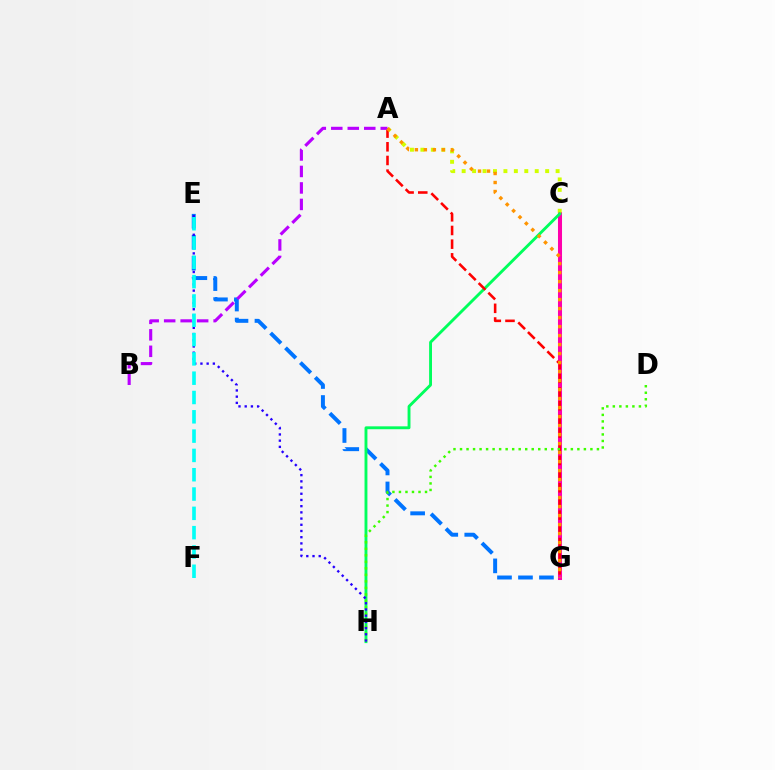{('E', 'G'): [{'color': '#0074ff', 'line_style': 'dashed', 'thickness': 2.85}], ('C', 'G'): [{'color': '#ff00ac', 'line_style': 'solid', 'thickness': 2.91}], ('A', 'C'): [{'color': '#d1ff00', 'line_style': 'dotted', 'thickness': 2.84}], ('C', 'H'): [{'color': '#00ff5c', 'line_style': 'solid', 'thickness': 2.07}], ('A', 'G'): [{'color': '#ff0000', 'line_style': 'dashed', 'thickness': 1.86}, {'color': '#ff9400', 'line_style': 'dotted', 'thickness': 2.44}], ('A', 'B'): [{'color': '#b900ff', 'line_style': 'dashed', 'thickness': 2.24}], ('D', 'H'): [{'color': '#3dff00', 'line_style': 'dotted', 'thickness': 1.77}], ('E', 'H'): [{'color': '#2500ff', 'line_style': 'dotted', 'thickness': 1.69}], ('E', 'F'): [{'color': '#00fff6', 'line_style': 'dashed', 'thickness': 2.62}]}